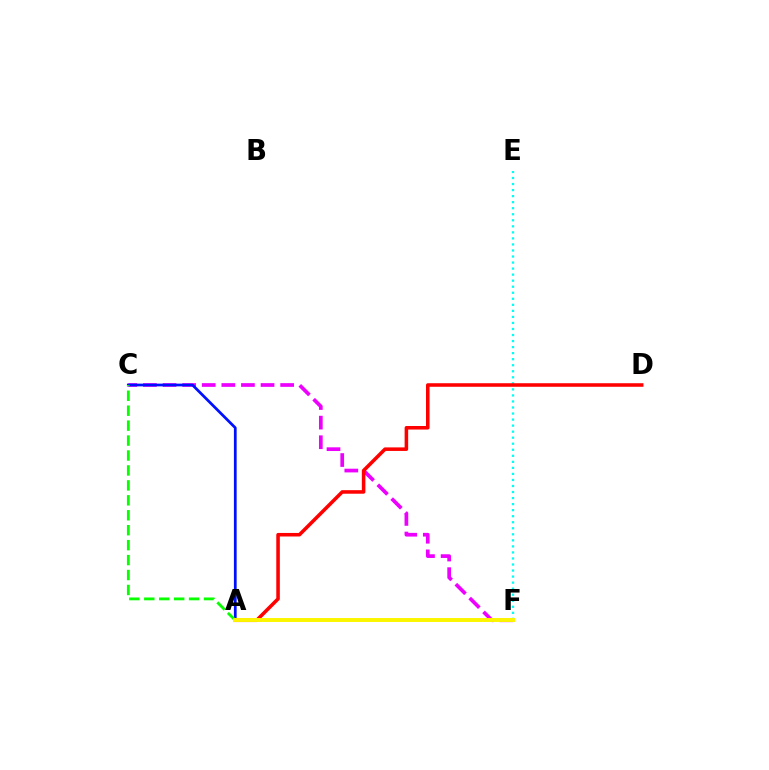{('C', 'F'): [{'color': '#ee00ff', 'line_style': 'dashed', 'thickness': 2.66}], ('A', 'C'): [{'color': '#0010ff', 'line_style': 'solid', 'thickness': 1.97}, {'color': '#08ff00', 'line_style': 'dashed', 'thickness': 2.03}], ('E', 'F'): [{'color': '#00fff6', 'line_style': 'dotted', 'thickness': 1.64}], ('A', 'D'): [{'color': '#ff0000', 'line_style': 'solid', 'thickness': 2.55}], ('A', 'F'): [{'color': '#fcf500', 'line_style': 'solid', 'thickness': 2.85}]}